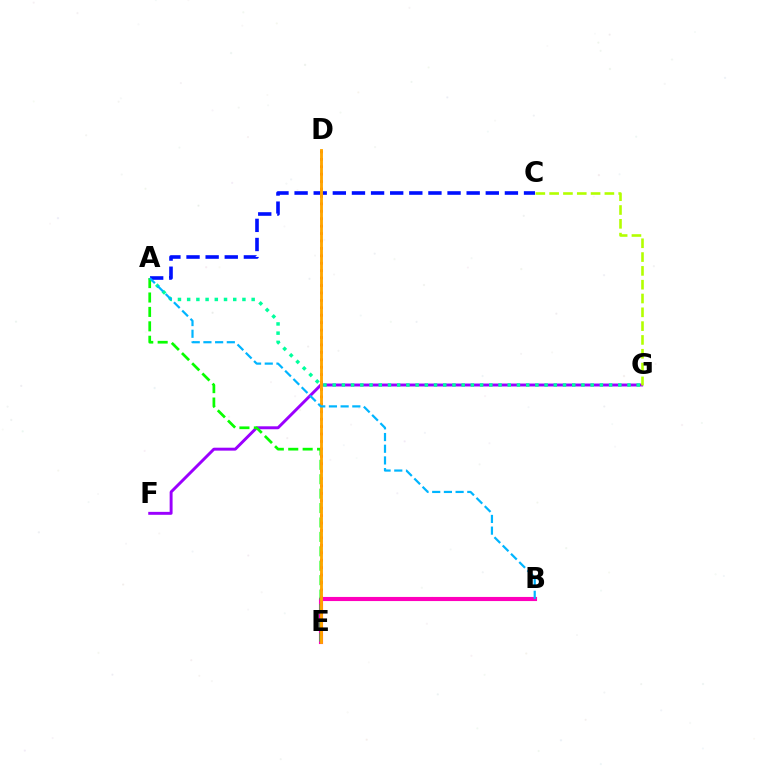{('B', 'E'): [{'color': '#ff00bd', 'line_style': 'solid', 'thickness': 2.96}], ('F', 'G'): [{'color': '#9b00ff', 'line_style': 'solid', 'thickness': 2.11}], ('A', 'G'): [{'color': '#00ff9d', 'line_style': 'dotted', 'thickness': 2.5}], ('A', 'E'): [{'color': '#08ff00', 'line_style': 'dashed', 'thickness': 1.96}], ('D', 'E'): [{'color': '#ff0000', 'line_style': 'dotted', 'thickness': 2.02}, {'color': '#ffa500', 'line_style': 'solid', 'thickness': 2.06}], ('A', 'C'): [{'color': '#0010ff', 'line_style': 'dashed', 'thickness': 2.6}], ('C', 'G'): [{'color': '#b3ff00', 'line_style': 'dashed', 'thickness': 1.88}], ('A', 'B'): [{'color': '#00b5ff', 'line_style': 'dashed', 'thickness': 1.59}]}